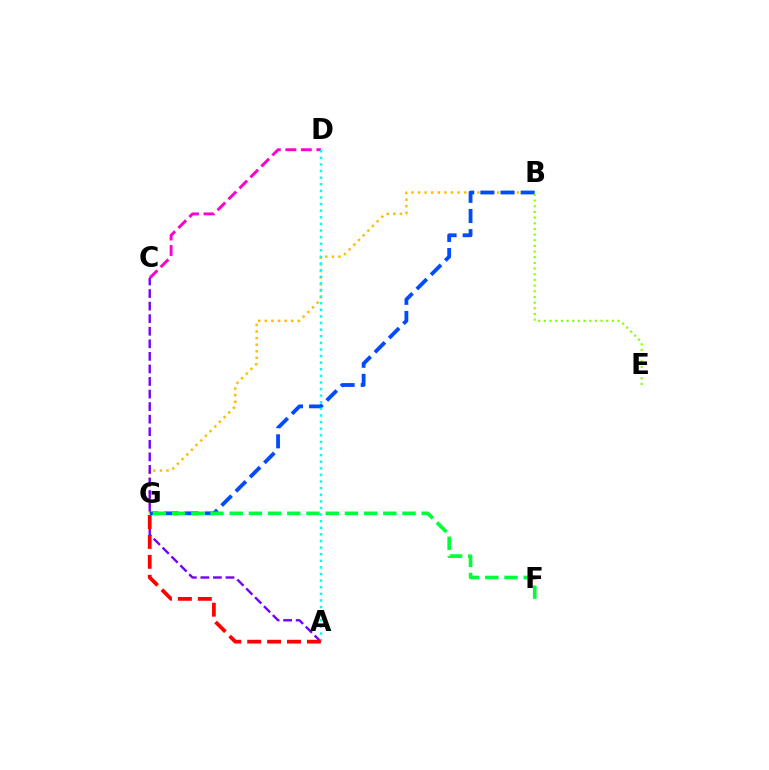{('C', 'D'): [{'color': '#ff00cf', 'line_style': 'dashed', 'thickness': 2.1}], ('B', 'G'): [{'color': '#ffbd00', 'line_style': 'dotted', 'thickness': 1.79}, {'color': '#004bff', 'line_style': 'dashed', 'thickness': 2.74}], ('A', 'C'): [{'color': '#7200ff', 'line_style': 'dashed', 'thickness': 1.71}], ('B', 'E'): [{'color': '#84ff00', 'line_style': 'dotted', 'thickness': 1.54}], ('A', 'D'): [{'color': '#00fff6', 'line_style': 'dotted', 'thickness': 1.79}], ('A', 'G'): [{'color': '#ff0000', 'line_style': 'dashed', 'thickness': 2.7}], ('F', 'G'): [{'color': '#00ff39', 'line_style': 'dashed', 'thickness': 2.61}]}